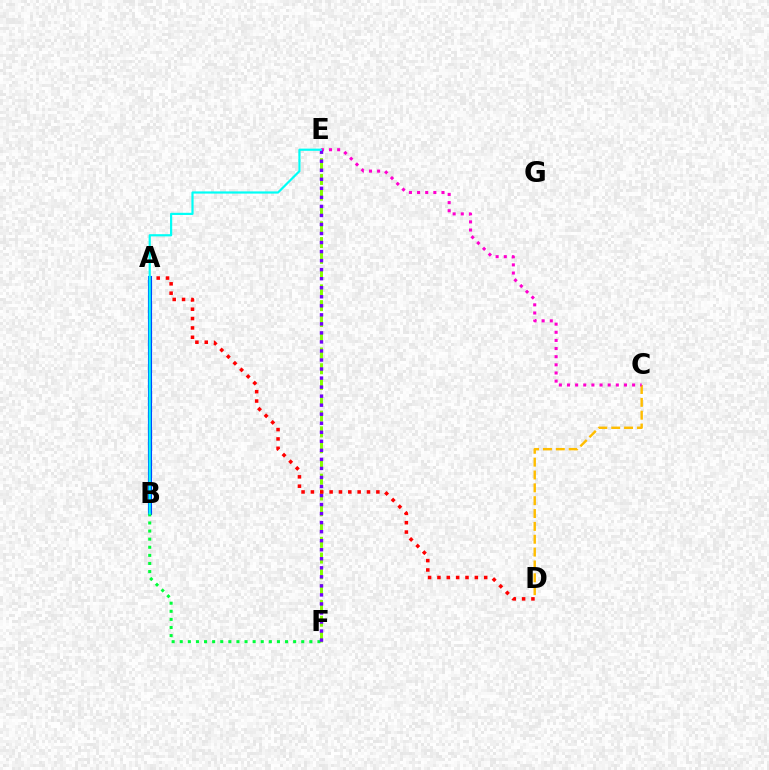{('C', 'D'): [{'color': '#ffbd00', 'line_style': 'dashed', 'thickness': 1.75}], ('E', 'F'): [{'color': '#84ff00', 'line_style': 'dashed', 'thickness': 2.14}, {'color': '#7200ff', 'line_style': 'dotted', 'thickness': 2.45}], ('C', 'E'): [{'color': '#ff00cf', 'line_style': 'dotted', 'thickness': 2.21}], ('A', 'B'): [{'color': '#004bff', 'line_style': 'solid', 'thickness': 2.97}], ('B', 'F'): [{'color': '#00ff39', 'line_style': 'dotted', 'thickness': 2.2}], ('A', 'D'): [{'color': '#ff0000', 'line_style': 'dotted', 'thickness': 2.54}], ('B', 'E'): [{'color': '#00fff6', 'line_style': 'solid', 'thickness': 1.58}]}